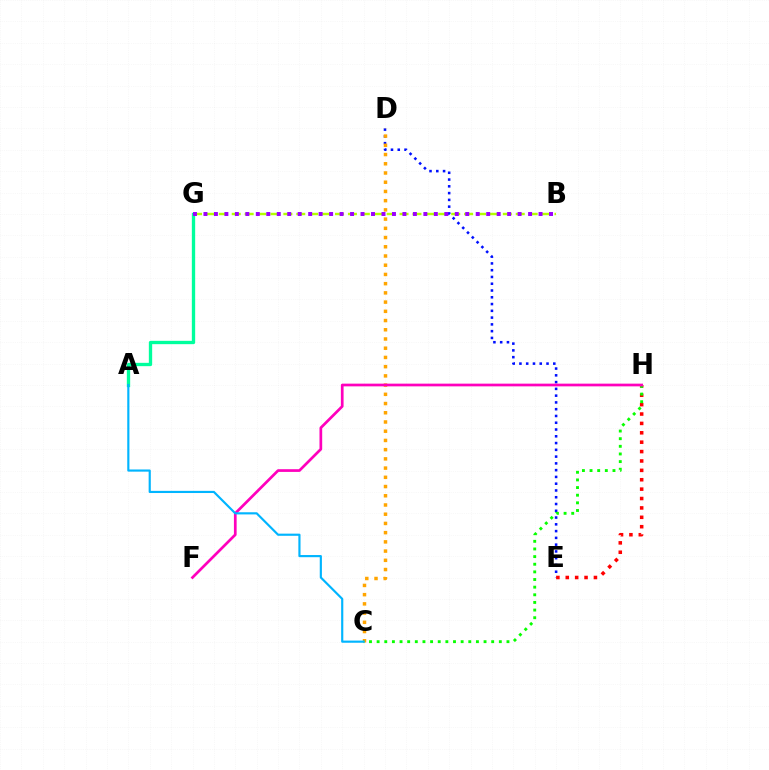{('D', 'E'): [{'color': '#0010ff', 'line_style': 'dotted', 'thickness': 1.84}], ('C', 'D'): [{'color': '#ffa500', 'line_style': 'dotted', 'thickness': 2.51}], ('E', 'H'): [{'color': '#ff0000', 'line_style': 'dotted', 'thickness': 2.55}], ('C', 'H'): [{'color': '#08ff00', 'line_style': 'dotted', 'thickness': 2.08}], ('B', 'G'): [{'color': '#b3ff00', 'line_style': 'dashed', 'thickness': 1.75}, {'color': '#9b00ff', 'line_style': 'dotted', 'thickness': 2.85}], ('A', 'G'): [{'color': '#00ff9d', 'line_style': 'solid', 'thickness': 2.39}], ('F', 'H'): [{'color': '#ff00bd', 'line_style': 'solid', 'thickness': 1.95}], ('A', 'C'): [{'color': '#00b5ff', 'line_style': 'solid', 'thickness': 1.56}]}